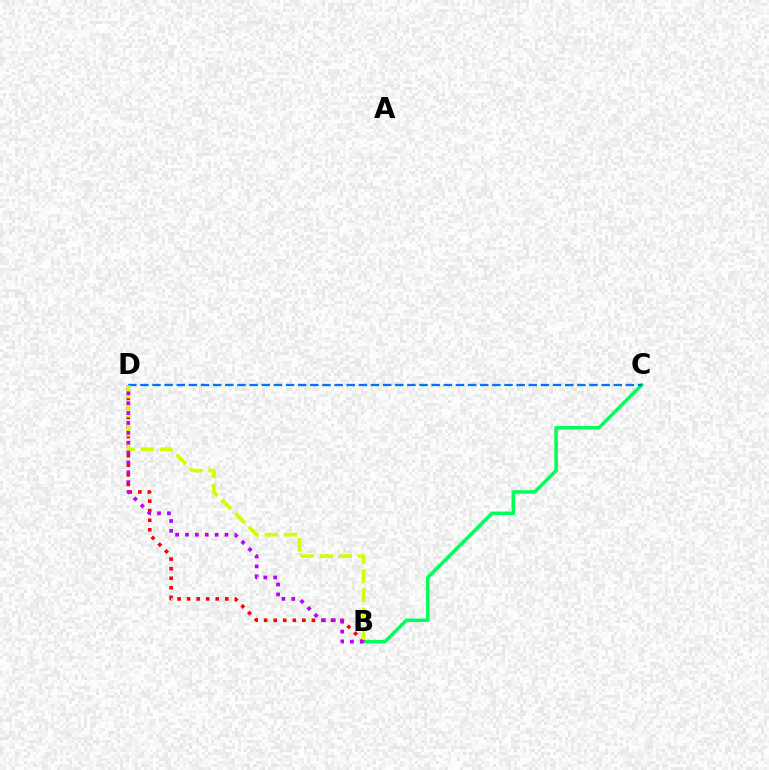{('B', 'C'): [{'color': '#00ff5c', 'line_style': 'solid', 'thickness': 2.54}], ('C', 'D'): [{'color': '#0074ff', 'line_style': 'dashed', 'thickness': 1.65}], ('B', 'D'): [{'color': '#ff0000', 'line_style': 'dotted', 'thickness': 2.59}, {'color': '#d1ff00', 'line_style': 'dashed', 'thickness': 2.6}, {'color': '#b900ff', 'line_style': 'dotted', 'thickness': 2.68}]}